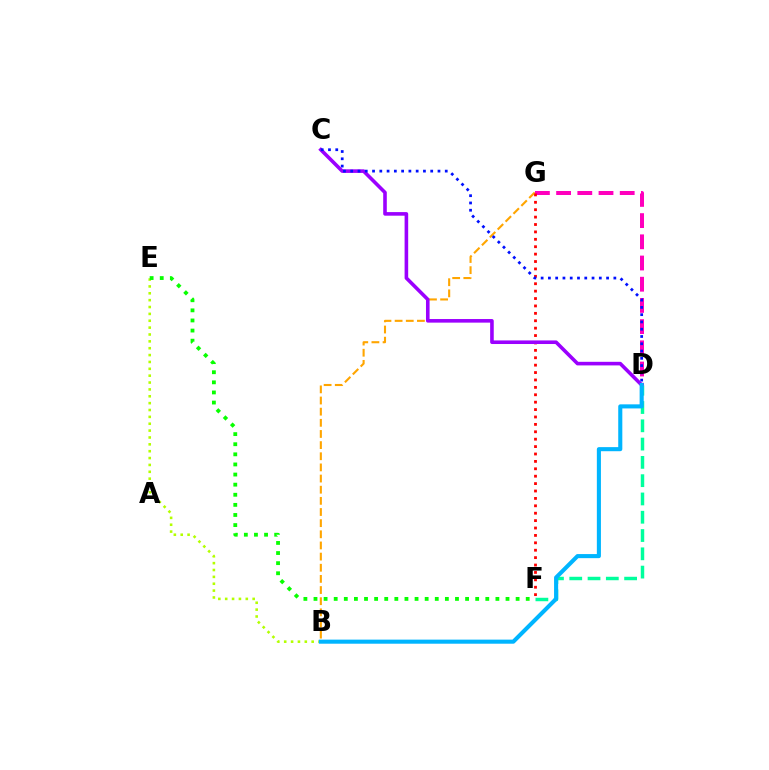{('D', 'F'): [{'color': '#00ff9d', 'line_style': 'dashed', 'thickness': 2.48}], ('B', 'G'): [{'color': '#ffa500', 'line_style': 'dashed', 'thickness': 1.51}], ('D', 'G'): [{'color': '#ff00bd', 'line_style': 'dashed', 'thickness': 2.88}], ('B', 'E'): [{'color': '#b3ff00', 'line_style': 'dotted', 'thickness': 1.87}], ('F', 'G'): [{'color': '#ff0000', 'line_style': 'dotted', 'thickness': 2.01}], ('E', 'F'): [{'color': '#08ff00', 'line_style': 'dotted', 'thickness': 2.75}], ('C', 'D'): [{'color': '#9b00ff', 'line_style': 'solid', 'thickness': 2.59}, {'color': '#0010ff', 'line_style': 'dotted', 'thickness': 1.98}], ('B', 'D'): [{'color': '#00b5ff', 'line_style': 'solid', 'thickness': 2.94}]}